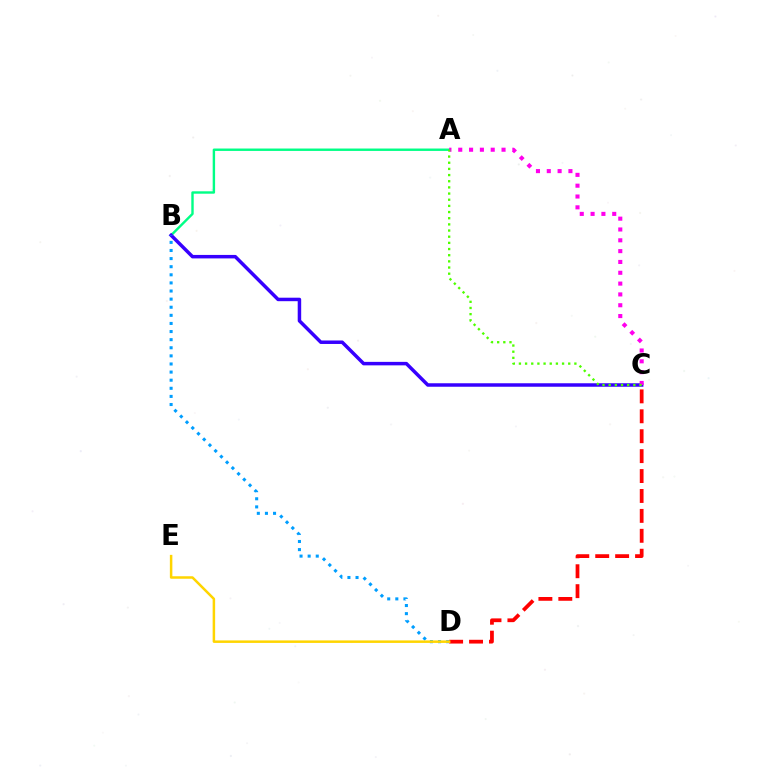{('A', 'B'): [{'color': '#00ff86', 'line_style': 'solid', 'thickness': 1.73}], ('B', 'C'): [{'color': '#3700ff', 'line_style': 'solid', 'thickness': 2.51}], ('A', 'C'): [{'color': '#ff00ed', 'line_style': 'dotted', 'thickness': 2.94}, {'color': '#4fff00', 'line_style': 'dotted', 'thickness': 1.67}], ('B', 'D'): [{'color': '#009eff', 'line_style': 'dotted', 'thickness': 2.2}], ('C', 'D'): [{'color': '#ff0000', 'line_style': 'dashed', 'thickness': 2.71}], ('D', 'E'): [{'color': '#ffd500', 'line_style': 'solid', 'thickness': 1.8}]}